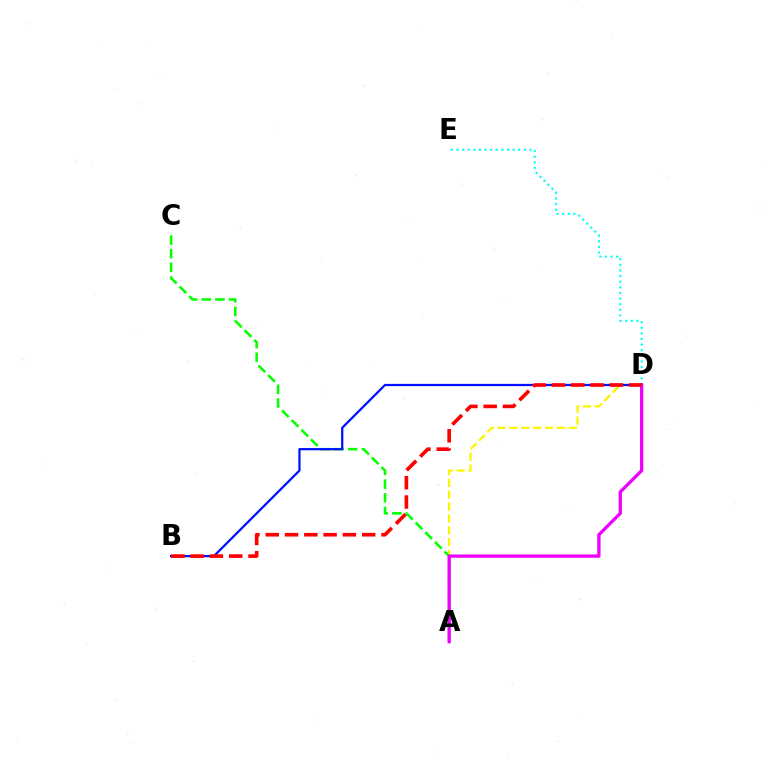{('A', 'D'): [{'color': '#fcf500', 'line_style': 'dashed', 'thickness': 1.61}, {'color': '#ee00ff', 'line_style': 'solid', 'thickness': 2.38}], ('D', 'E'): [{'color': '#00fff6', 'line_style': 'dotted', 'thickness': 1.53}], ('A', 'C'): [{'color': '#08ff00', 'line_style': 'dashed', 'thickness': 1.86}], ('B', 'D'): [{'color': '#0010ff', 'line_style': 'solid', 'thickness': 1.62}, {'color': '#ff0000', 'line_style': 'dashed', 'thickness': 2.62}]}